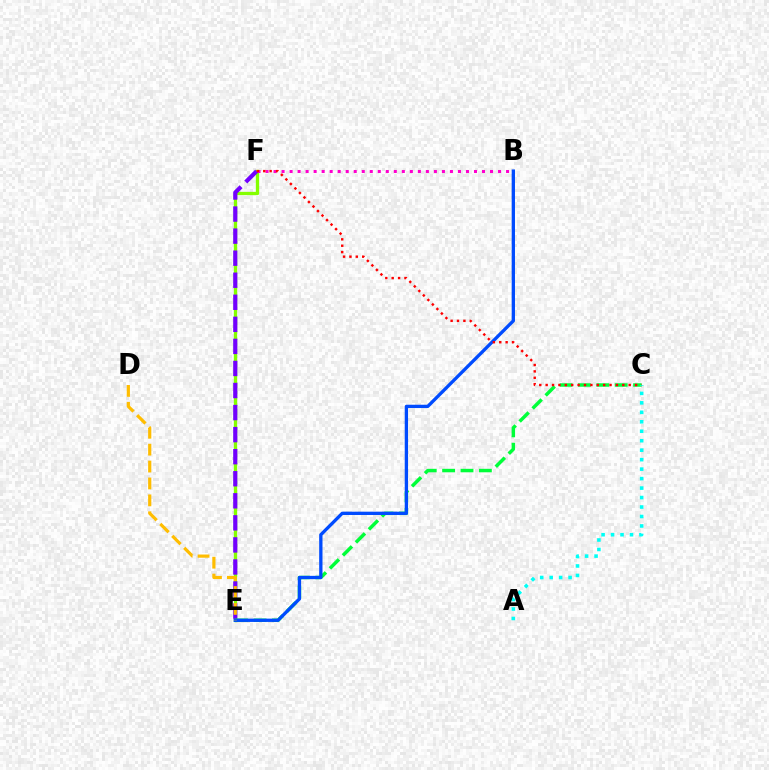{('E', 'F'): [{'color': '#84ff00', 'line_style': 'solid', 'thickness': 2.39}, {'color': '#7200ff', 'line_style': 'dashed', 'thickness': 3.0}], ('B', 'F'): [{'color': '#ff00cf', 'line_style': 'dotted', 'thickness': 2.18}], ('C', 'E'): [{'color': '#00ff39', 'line_style': 'dashed', 'thickness': 2.5}], ('B', 'E'): [{'color': '#004bff', 'line_style': 'solid', 'thickness': 2.38}], ('C', 'F'): [{'color': '#ff0000', 'line_style': 'dotted', 'thickness': 1.74}], ('D', 'E'): [{'color': '#ffbd00', 'line_style': 'dashed', 'thickness': 2.3}], ('A', 'C'): [{'color': '#00fff6', 'line_style': 'dotted', 'thickness': 2.57}]}